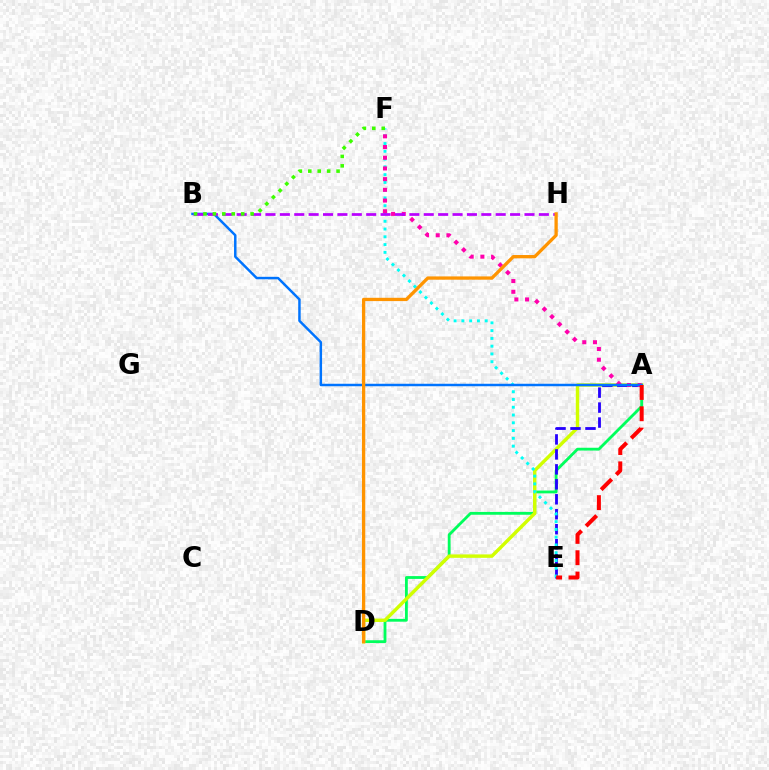{('A', 'D'): [{'color': '#00ff5c', 'line_style': 'solid', 'thickness': 2.03}, {'color': '#d1ff00', 'line_style': 'solid', 'thickness': 2.46}], ('A', 'E'): [{'color': '#2500ff', 'line_style': 'dashed', 'thickness': 2.03}, {'color': '#ff0000', 'line_style': 'dashed', 'thickness': 2.9}], ('E', 'F'): [{'color': '#00fff6', 'line_style': 'dotted', 'thickness': 2.11}], ('A', 'F'): [{'color': '#ff00ac', 'line_style': 'dotted', 'thickness': 2.91}], ('A', 'B'): [{'color': '#0074ff', 'line_style': 'solid', 'thickness': 1.78}], ('B', 'H'): [{'color': '#b900ff', 'line_style': 'dashed', 'thickness': 1.95}], ('B', 'F'): [{'color': '#3dff00', 'line_style': 'dotted', 'thickness': 2.56}], ('D', 'H'): [{'color': '#ff9400', 'line_style': 'solid', 'thickness': 2.37}]}